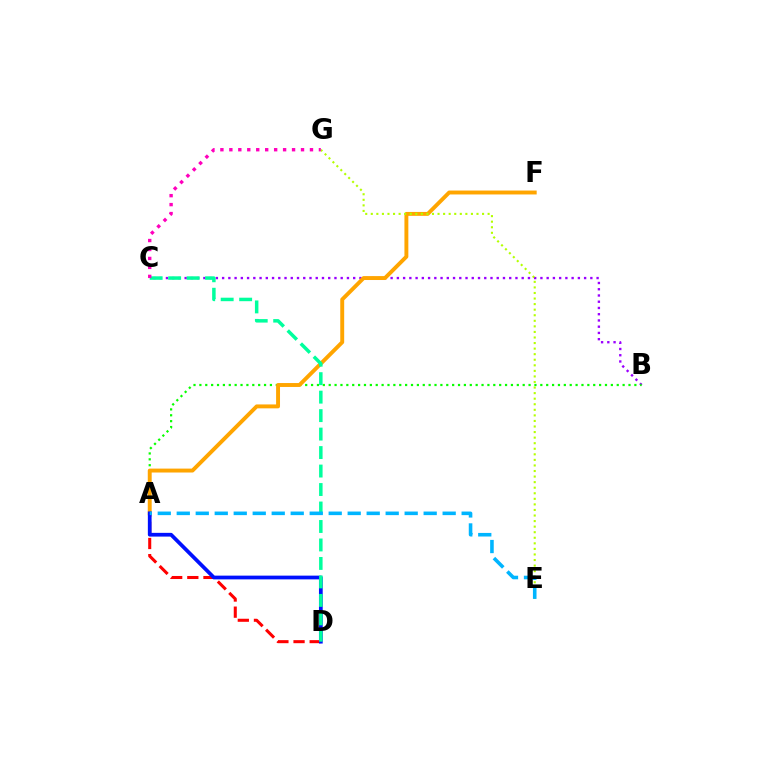{('B', 'C'): [{'color': '#9b00ff', 'line_style': 'dotted', 'thickness': 1.7}], ('A', 'B'): [{'color': '#08ff00', 'line_style': 'dotted', 'thickness': 1.6}], ('A', 'F'): [{'color': '#ffa500', 'line_style': 'solid', 'thickness': 2.82}], ('A', 'D'): [{'color': '#ff0000', 'line_style': 'dashed', 'thickness': 2.19}, {'color': '#0010ff', 'line_style': 'solid', 'thickness': 2.69}], ('E', 'G'): [{'color': '#b3ff00', 'line_style': 'dotted', 'thickness': 1.51}], ('C', 'D'): [{'color': '#00ff9d', 'line_style': 'dashed', 'thickness': 2.51}], ('C', 'G'): [{'color': '#ff00bd', 'line_style': 'dotted', 'thickness': 2.43}], ('A', 'E'): [{'color': '#00b5ff', 'line_style': 'dashed', 'thickness': 2.58}]}